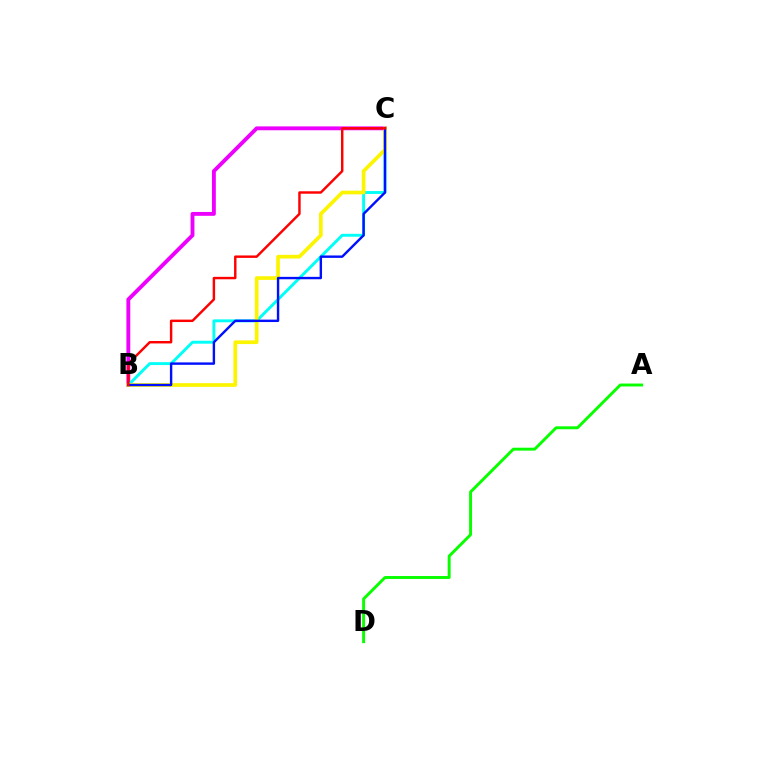{('A', 'D'): [{'color': '#08ff00', 'line_style': 'solid', 'thickness': 2.1}], ('B', 'C'): [{'color': '#ee00ff', 'line_style': 'solid', 'thickness': 2.78}, {'color': '#00fff6', 'line_style': 'solid', 'thickness': 2.1}, {'color': '#fcf500', 'line_style': 'solid', 'thickness': 2.65}, {'color': '#0010ff', 'line_style': 'solid', 'thickness': 1.73}, {'color': '#ff0000', 'line_style': 'solid', 'thickness': 1.76}]}